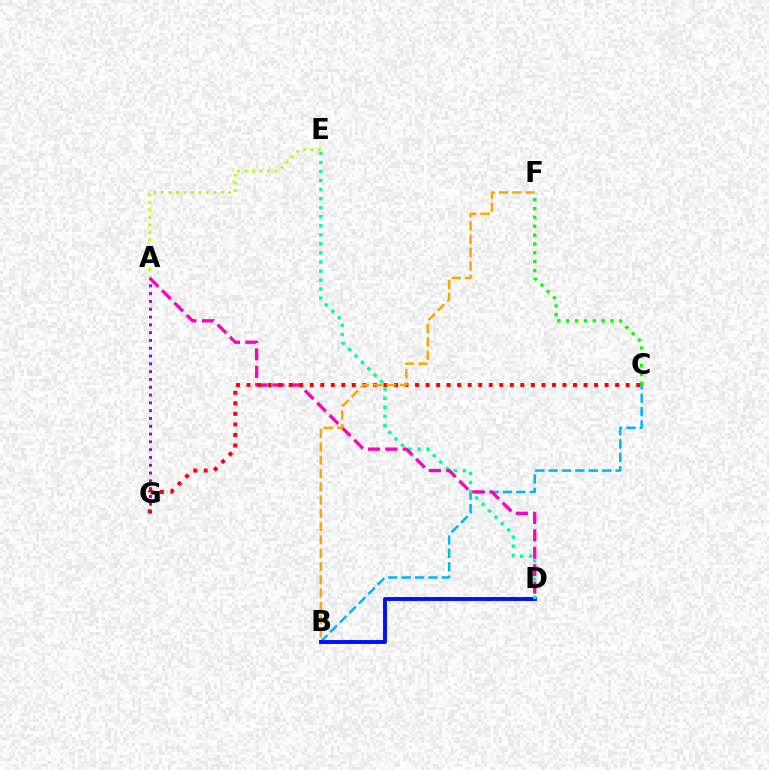{('B', 'C'): [{'color': '#00b5ff', 'line_style': 'dashed', 'thickness': 1.82}], ('B', 'D'): [{'color': '#0010ff', 'line_style': 'solid', 'thickness': 2.82}], ('A', 'E'): [{'color': '#b3ff00', 'line_style': 'dotted', 'thickness': 2.03}], ('D', 'E'): [{'color': '#00ff9d', 'line_style': 'dotted', 'thickness': 2.46}], ('C', 'F'): [{'color': '#08ff00', 'line_style': 'dotted', 'thickness': 2.4}], ('A', 'D'): [{'color': '#ff00bd', 'line_style': 'dashed', 'thickness': 2.37}], ('A', 'G'): [{'color': '#9b00ff', 'line_style': 'dotted', 'thickness': 2.12}], ('C', 'G'): [{'color': '#ff0000', 'line_style': 'dotted', 'thickness': 2.86}], ('B', 'F'): [{'color': '#ffa500', 'line_style': 'dashed', 'thickness': 1.81}]}